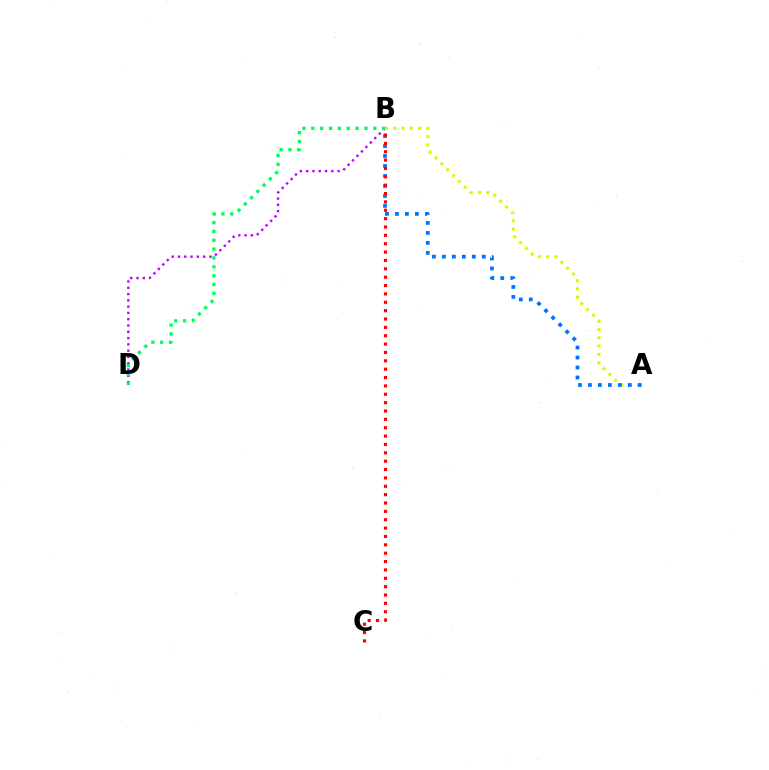{('B', 'D'): [{'color': '#b900ff', 'line_style': 'dotted', 'thickness': 1.71}, {'color': '#00ff5c', 'line_style': 'dotted', 'thickness': 2.4}], ('A', 'B'): [{'color': '#d1ff00', 'line_style': 'dotted', 'thickness': 2.24}, {'color': '#0074ff', 'line_style': 'dotted', 'thickness': 2.71}], ('B', 'C'): [{'color': '#ff0000', 'line_style': 'dotted', 'thickness': 2.27}]}